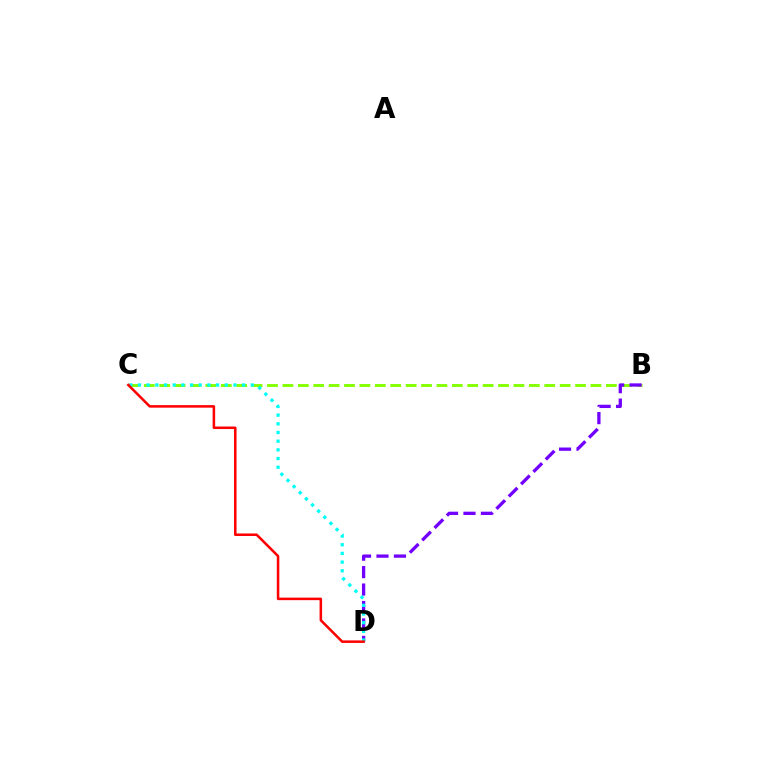{('B', 'C'): [{'color': '#84ff00', 'line_style': 'dashed', 'thickness': 2.09}], ('B', 'D'): [{'color': '#7200ff', 'line_style': 'dashed', 'thickness': 2.37}], ('C', 'D'): [{'color': '#00fff6', 'line_style': 'dotted', 'thickness': 2.36}, {'color': '#ff0000', 'line_style': 'solid', 'thickness': 1.82}]}